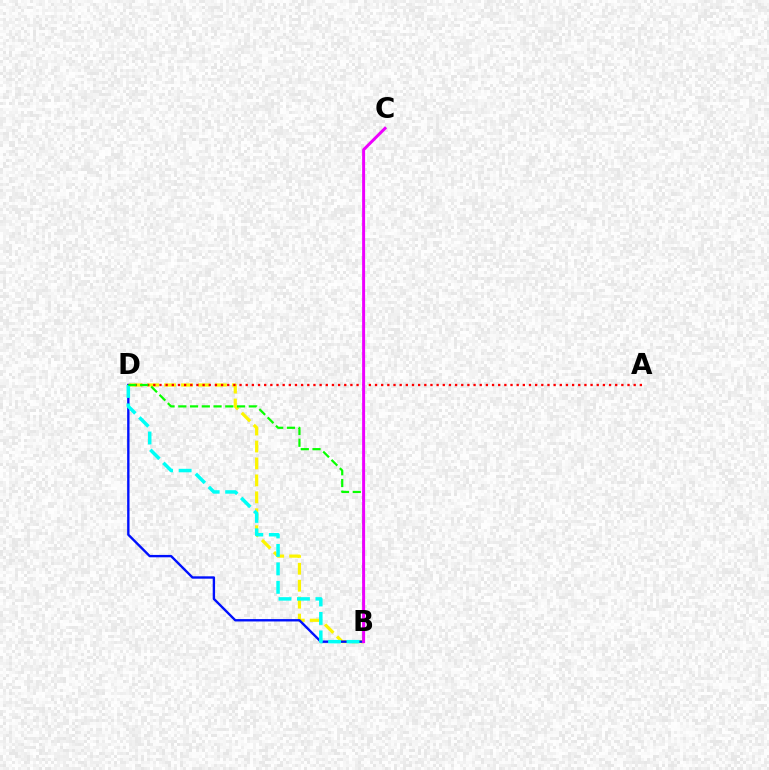{('B', 'D'): [{'color': '#fcf500', 'line_style': 'dashed', 'thickness': 2.3}, {'color': '#0010ff', 'line_style': 'solid', 'thickness': 1.71}, {'color': '#00fff6', 'line_style': 'dashed', 'thickness': 2.51}, {'color': '#08ff00', 'line_style': 'dashed', 'thickness': 1.6}], ('A', 'D'): [{'color': '#ff0000', 'line_style': 'dotted', 'thickness': 1.67}], ('B', 'C'): [{'color': '#ee00ff', 'line_style': 'solid', 'thickness': 2.14}]}